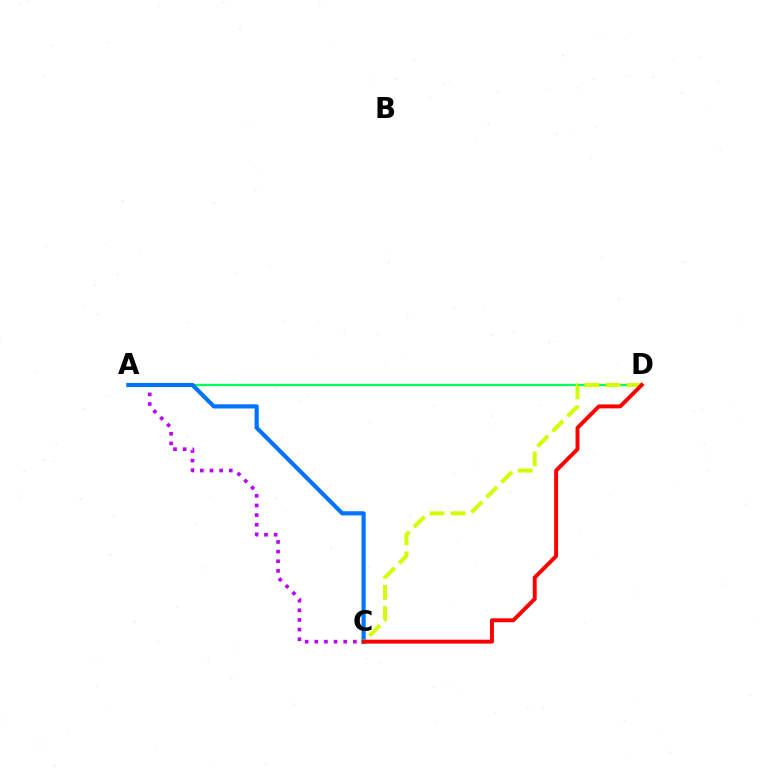{('A', 'C'): [{'color': '#b900ff', 'line_style': 'dotted', 'thickness': 2.62}, {'color': '#0074ff', 'line_style': 'solid', 'thickness': 2.99}], ('A', 'D'): [{'color': '#00ff5c', 'line_style': 'solid', 'thickness': 1.65}], ('C', 'D'): [{'color': '#d1ff00', 'line_style': 'dashed', 'thickness': 2.88}, {'color': '#ff0000', 'line_style': 'solid', 'thickness': 2.83}]}